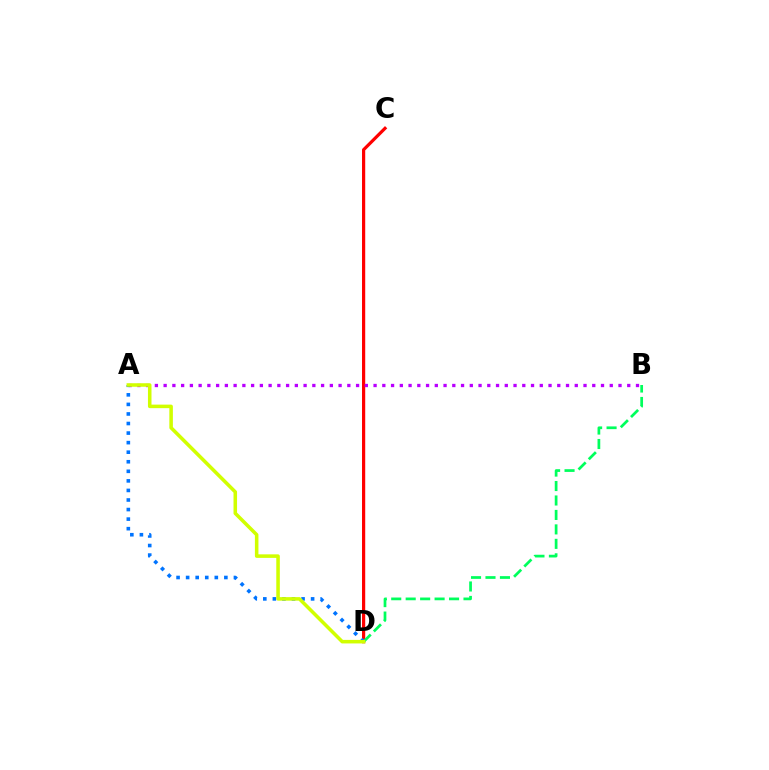{('C', 'D'): [{'color': '#ff0000', 'line_style': 'solid', 'thickness': 2.3}], ('A', 'B'): [{'color': '#b900ff', 'line_style': 'dotted', 'thickness': 2.38}], ('B', 'D'): [{'color': '#00ff5c', 'line_style': 'dashed', 'thickness': 1.96}], ('A', 'D'): [{'color': '#0074ff', 'line_style': 'dotted', 'thickness': 2.6}, {'color': '#d1ff00', 'line_style': 'solid', 'thickness': 2.55}]}